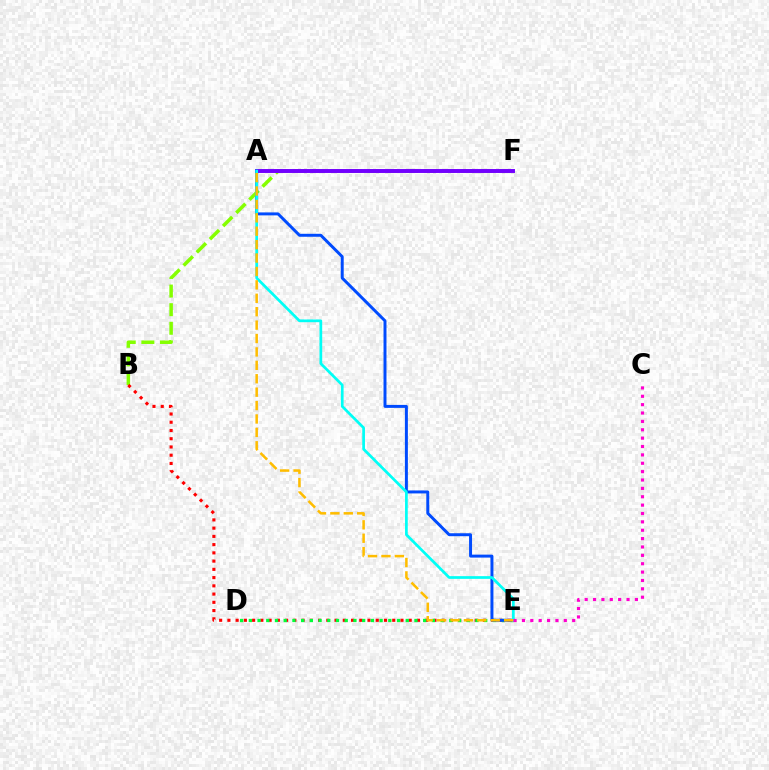{('B', 'F'): [{'color': '#84ff00', 'line_style': 'dashed', 'thickness': 2.53}], ('B', 'E'): [{'color': '#ff0000', 'line_style': 'dotted', 'thickness': 2.24}], ('D', 'E'): [{'color': '#00ff39', 'line_style': 'dotted', 'thickness': 2.37}], ('A', 'F'): [{'color': '#7200ff', 'line_style': 'solid', 'thickness': 2.83}], ('A', 'E'): [{'color': '#004bff', 'line_style': 'solid', 'thickness': 2.13}, {'color': '#00fff6', 'line_style': 'solid', 'thickness': 1.96}, {'color': '#ffbd00', 'line_style': 'dashed', 'thickness': 1.82}], ('C', 'E'): [{'color': '#ff00cf', 'line_style': 'dotted', 'thickness': 2.27}]}